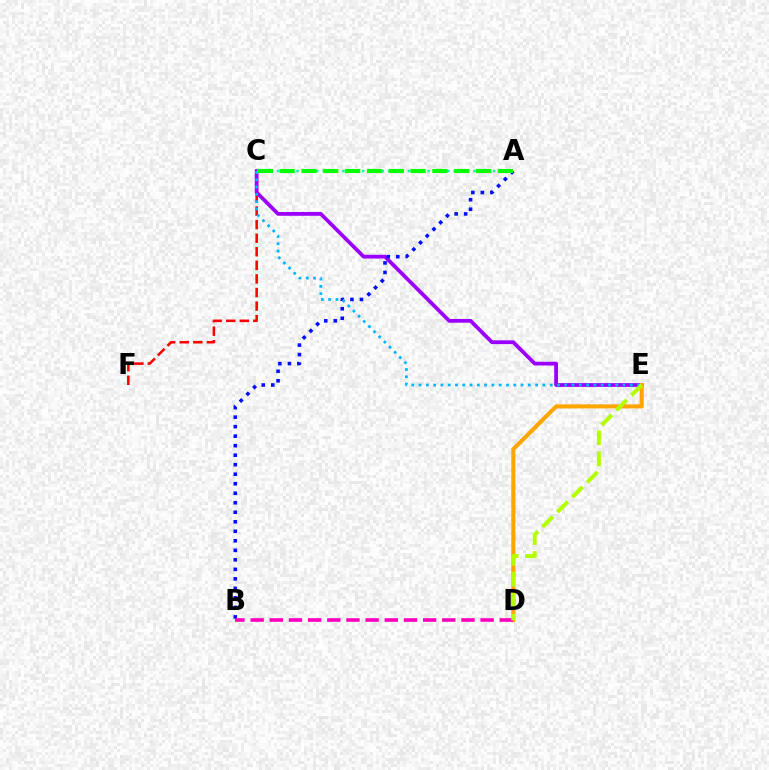{('C', 'F'): [{'color': '#ff0000', 'line_style': 'dashed', 'thickness': 1.84}], ('C', 'E'): [{'color': '#9b00ff', 'line_style': 'solid', 'thickness': 2.71}, {'color': '#00b5ff', 'line_style': 'dotted', 'thickness': 1.98}], ('A', 'B'): [{'color': '#0010ff', 'line_style': 'dotted', 'thickness': 2.58}], ('D', 'E'): [{'color': '#ffa500', 'line_style': 'solid', 'thickness': 2.93}, {'color': '#b3ff00', 'line_style': 'dashed', 'thickness': 2.86}], ('A', 'C'): [{'color': '#00ff9d', 'line_style': 'dotted', 'thickness': 1.78}, {'color': '#08ff00', 'line_style': 'dashed', 'thickness': 2.96}], ('B', 'D'): [{'color': '#ff00bd', 'line_style': 'dashed', 'thickness': 2.6}]}